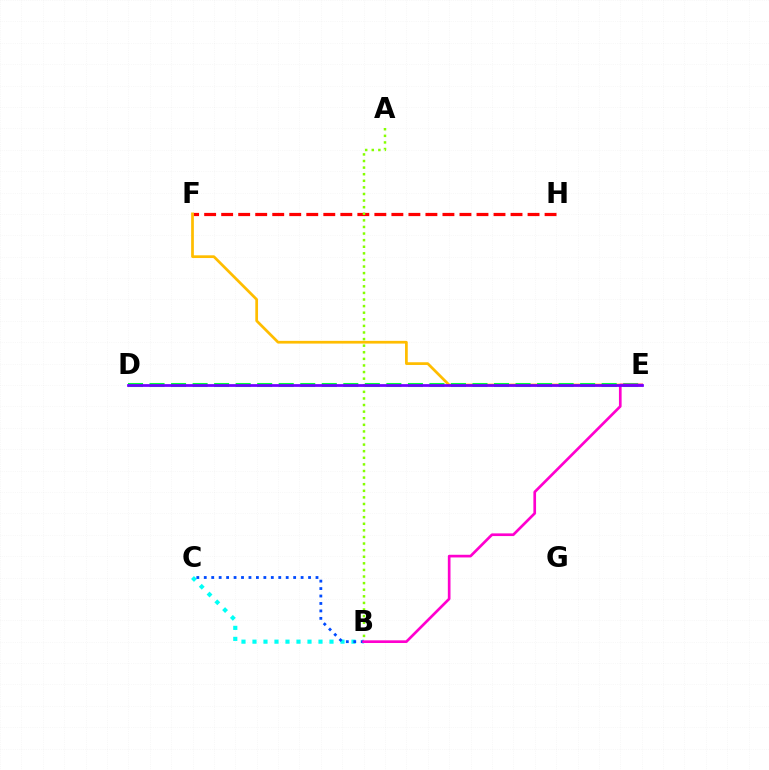{('B', 'C'): [{'color': '#00fff6', 'line_style': 'dotted', 'thickness': 2.99}, {'color': '#004bff', 'line_style': 'dotted', 'thickness': 2.02}], ('F', 'H'): [{'color': '#ff0000', 'line_style': 'dashed', 'thickness': 2.31}], ('A', 'B'): [{'color': '#84ff00', 'line_style': 'dotted', 'thickness': 1.79}], ('E', 'F'): [{'color': '#ffbd00', 'line_style': 'solid', 'thickness': 1.96}], ('D', 'E'): [{'color': '#00ff39', 'line_style': 'dashed', 'thickness': 2.92}, {'color': '#7200ff', 'line_style': 'solid', 'thickness': 1.98}], ('B', 'E'): [{'color': '#ff00cf', 'line_style': 'solid', 'thickness': 1.93}]}